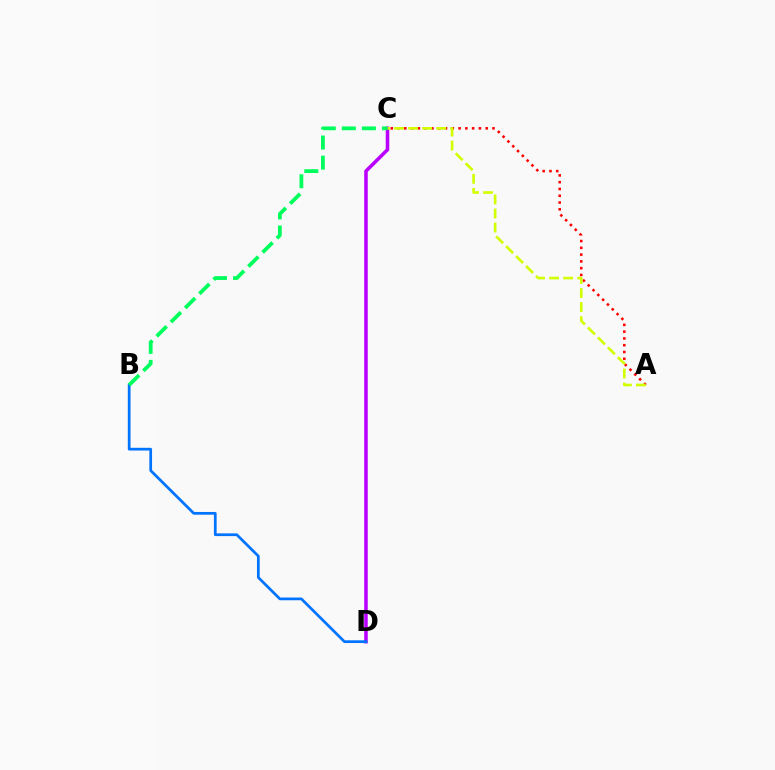{('A', 'C'): [{'color': '#ff0000', 'line_style': 'dotted', 'thickness': 1.84}, {'color': '#d1ff00', 'line_style': 'dashed', 'thickness': 1.91}], ('C', 'D'): [{'color': '#b900ff', 'line_style': 'solid', 'thickness': 2.55}], ('B', 'D'): [{'color': '#0074ff', 'line_style': 'solid', 'thickness': 1.96}], ('B', 'C'): [{'color': '#00ff5c', 'line_style': 'dashed', 'thickness': 2.73}]}